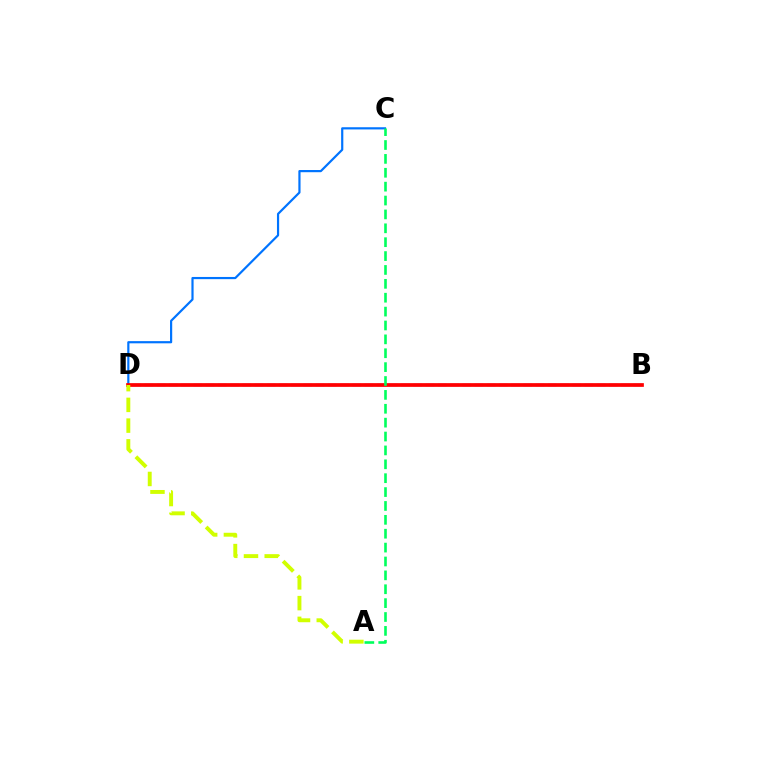{('B', 'D'): [{'color': '#b900ff', 'line_style': 'dashed', 'thickness': 1.66}, {'color': '#ff0000', 'line_style': 'solid', 'thickness': 2.67}], ('C', 'D'): [{'color': '#0074ff', 'line_style': 'solid', 'thickness': 1.58}], ('A', 'C'): [{'color': '#00ff5c', 'line_style': 'dashed', 'thickness': 1.89}], ('A', 'D'): [{'color': '#d1ff00', 'line_style': 'dashed', 'thickness': 2.82}]}